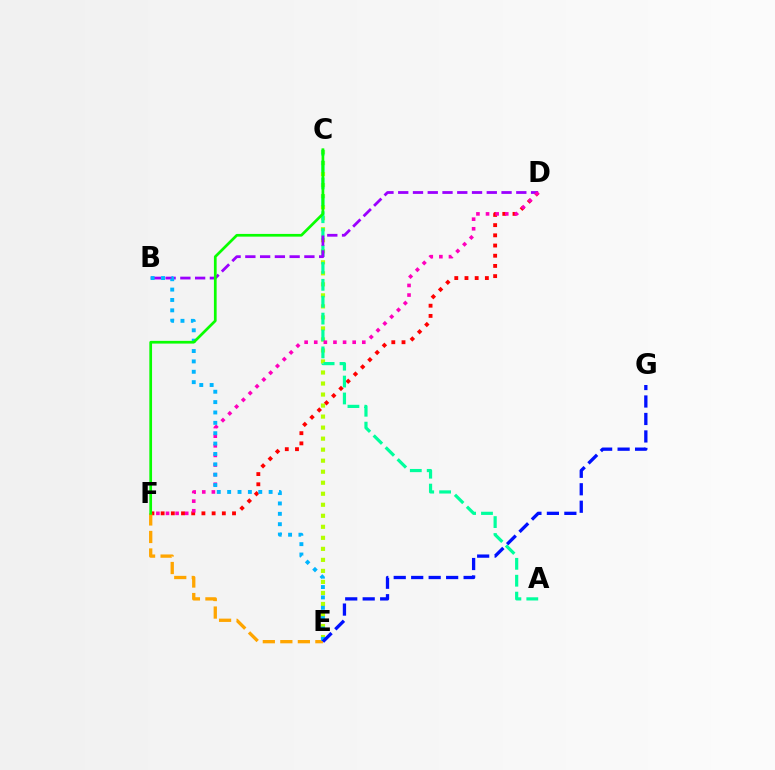{('D', 'F'): [{'color': '#ff0000', 'line_style': 'dotted', 'thickness': 2.77}, {'color': '#ff00bd', 'line_style': 'dotted', 'thickness': 2.61}], ('C', 'E'): [{'color': '#b3ff00', 'line_style': 'dotted', 'thickness': 2.99}], ('A', 'C'): [{'color': '#00ff9d', 'line_style': 'dashed', 'thickness': 2.3}], ('B', 'D'): [{'color': '#9b00ff', 'line_style': 'dashed', 'thickness': 2.01}], ('E', 'F'): [{'color': '#ffa500', 'line_style': 'dashed', 'thickness': 2.38}], ('B', 'E'): [{'color': '#00b5ff', 'line_style': 'dotted', 'thickness': 2.82}], ('E', 'G'): [{'color': '#0010ff', 'line_style': 'dashed', 'thickness': 2.37}], ('C', 'F'): [{'color': '#08ff00', 'line_style': 'solid', 'thickness': 1.96}]}